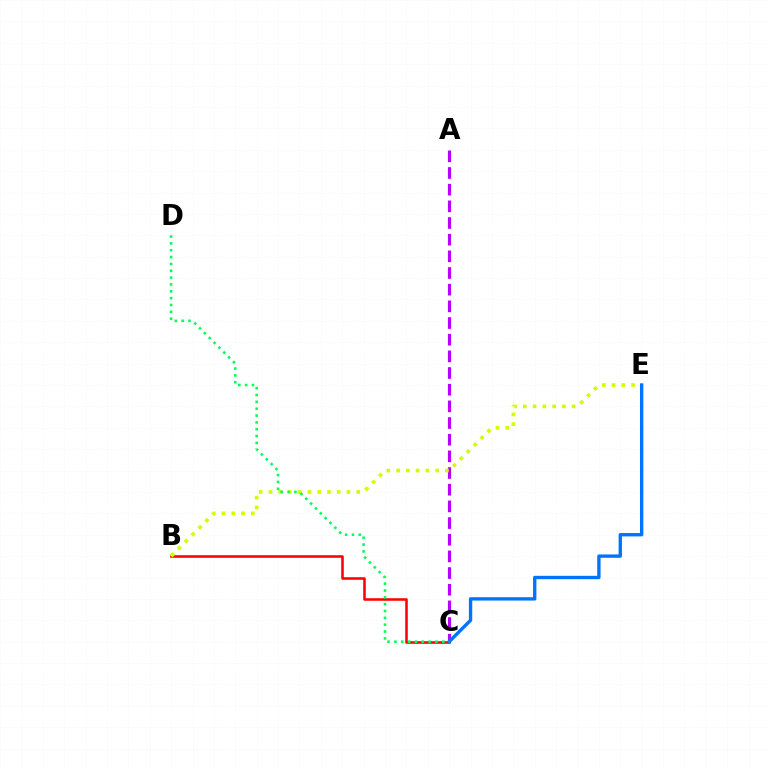{('A', 'C'): [{'color': '#b900ff', 'line_style': 'dashed', 'thickness': 2.26}], ('B', 'C'): [{'color': '#ff0000', 'line_style': 'solid', 'thickness': 1.84}], ('B', 'E'): [{'color': '#d1ff00', 'line_style': 'dotted', 'thickness': 2.65}], ('C', 'E'): [{'color': '#0074ff', 'line_style': 'solid', 'thickness': 2.41}], ('C', 'D'): [{'color': '#00ff5c', 'line_style': 'dotted', 'thickness': 1.86}]}